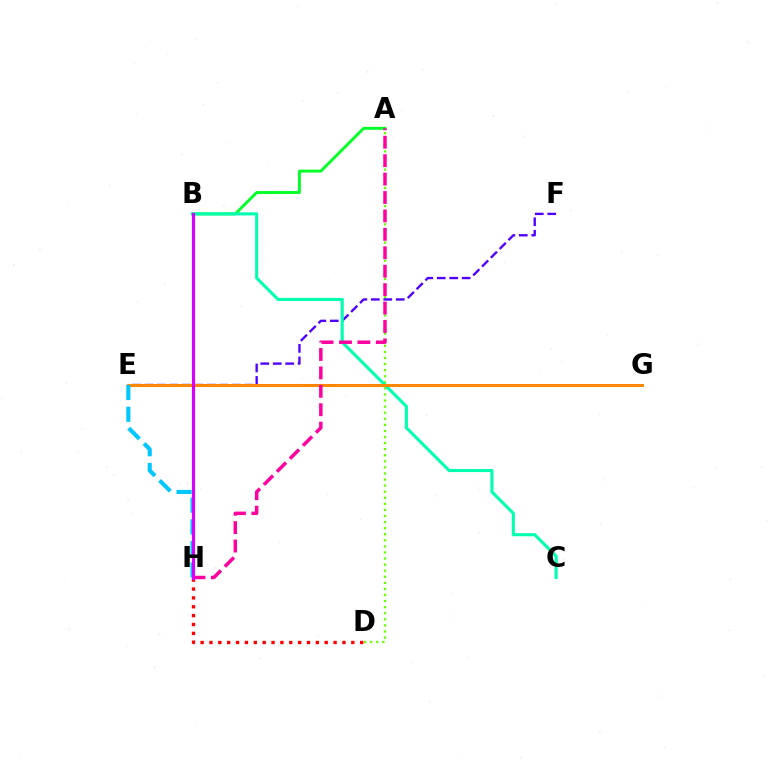{('A', 'D'): [{'color': '#66ff00', 'line_style': 'dotted', 'thickness': 1.65}], ('D', 'H'): [{'color': '#ff0000', 'line_style': 'dotted', 'thickness': 2.41}], ('A', 'B'): [{'color': '#00ff27', 'line_style': 'solid', 'thickness': 2.08}], ('B', 'H'): [{'color': '#eeff00', 'line_style': 'solid', 'thickness': 2.27}, {'color': '#003fff', 'line_style': 'dotted', 'thickness': 2.1}, {'color': '#d600ff', 'line_style': 'solid', 'thickness': 2.25}], ('E', 'F'): [{'color': '#4f00ff', 'line_style': 'dashed', 'thickness': 1.69}], ('B', 'C'): [{'color': '#00ffaf', 'line_style': 'solid', 'thickness': 2.22}], ('E', 'G'): [{'color': '#ff8800', 'line_style': 'solid', 'thickness': 2.17}], ('E', 'H'): [{'color': '#00c7ff', 'line_style': 'dashed', 'thickness': 2.94}], ('A', 'H'): [{'color': '#ff00a0', 'line_style': 'dashed', 'thickness': 2.5}]}